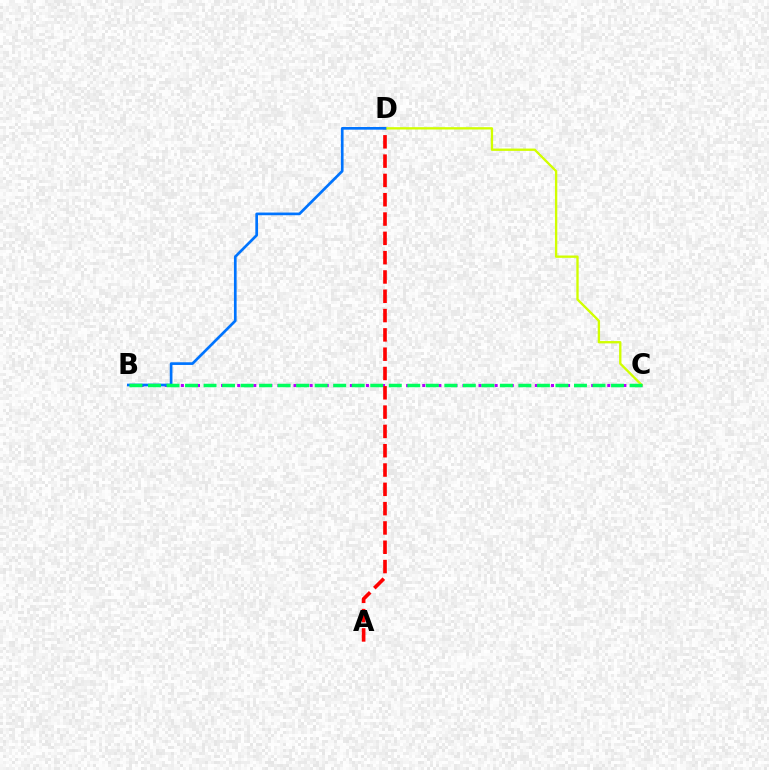{('B', 'C'): [{'color': '#b900ff', 'line_style': 'dotted', 'thickness': 2.19}, {'color': '#00ff5c', 'line_style': 'dashed', 'thickness': 2.52}], ('A', 'D'): [{'color': '#ff0000', 'line_style': 'dashed', 'thickness': 2.62}], ('C', 'D'): [{'color': '#d1ff00', 'line_style': 'solid', 'thickness': 1.68}], ('B', 'D'): [{'color': '#0074ff', 'line_style': 'solid', 'thickness': 1.93}]}